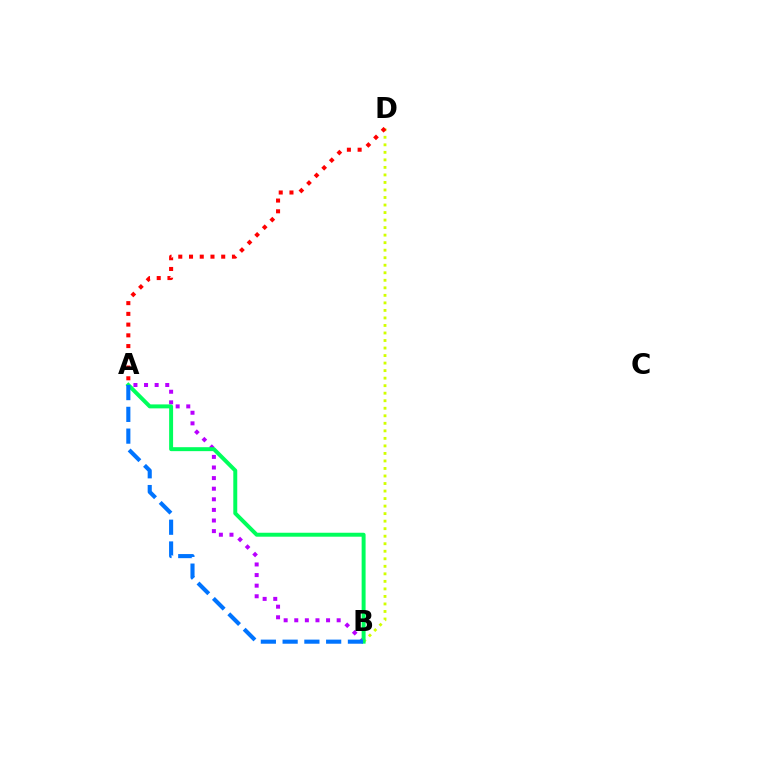{('A', 'B'): [{'color': '#b900ff', 'line_style': 'dotted', 'thickness': 2.88}, {'color': '#00ff5c', 'line_style': 'solid', 'thickness': 2.85}, {'color': '#0074ff', 'line_style': 'dashed', 'thickness': 2.96}], ('B', 'D'): [{'color': '#d1ff00', 'line_style': 'dotted', 'thickness': 2.05}], ('A', 'D'): [{'color': '#ff0000', 'line_style': 'dotted', 'thickness': 2.92}]}